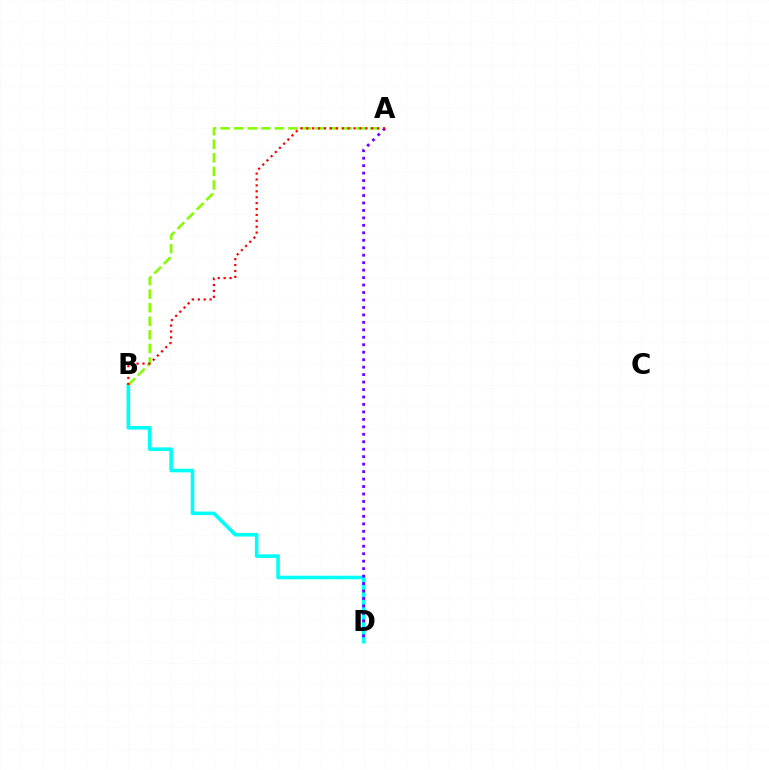{('B', 'D'): [{'color': '#00fff6', 'line_style': 'solid', 'thickness': 2.58}], ('A', 'B'): [{'color': '#84ff00', 'line_style': 'dashed', 'thickness': 1.84}, {'color': '#ff0000', 'line_style': 'dotted', 'thickness': 1.6}], ('A', 'D'): [{'color': '#7200ff', 'line_style': 'dotted', 'thickness': 2.03}]}